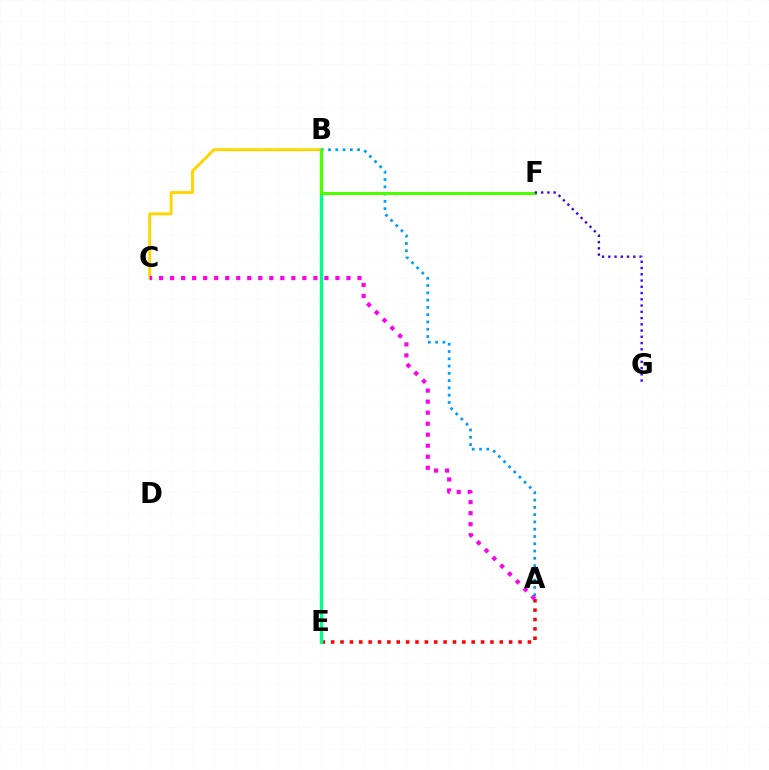{('A', 'E'): [{'color': '#ff0000', 'line_style': 'dotted', 'thickness': 2.55}], ('B', 'C'): [{'color': '#ffd500', 'line_style': 'solid', 'thickness': 2.09}], ('A', 'C'): [{'color': '#ff00ed', 'line_style': 'dotted', 'thickness': 2.99}], ('A', 'B'): [{'color': '#009eff', 'line_style': 'dotted', 'thickness': 1.98}], ('B', 'E'): [{'color': '#00ff86', 'line_style': 'solid', 'thickness': 2.35}], ('B', 'F'): [{'color': '#4fff00', 'line_style': 'solid', 'thickness': 2.22}], ('F', 'G'): [{'color': '#3700ff', 'line_style': 'dotted', 'thickness': 1.7}]}